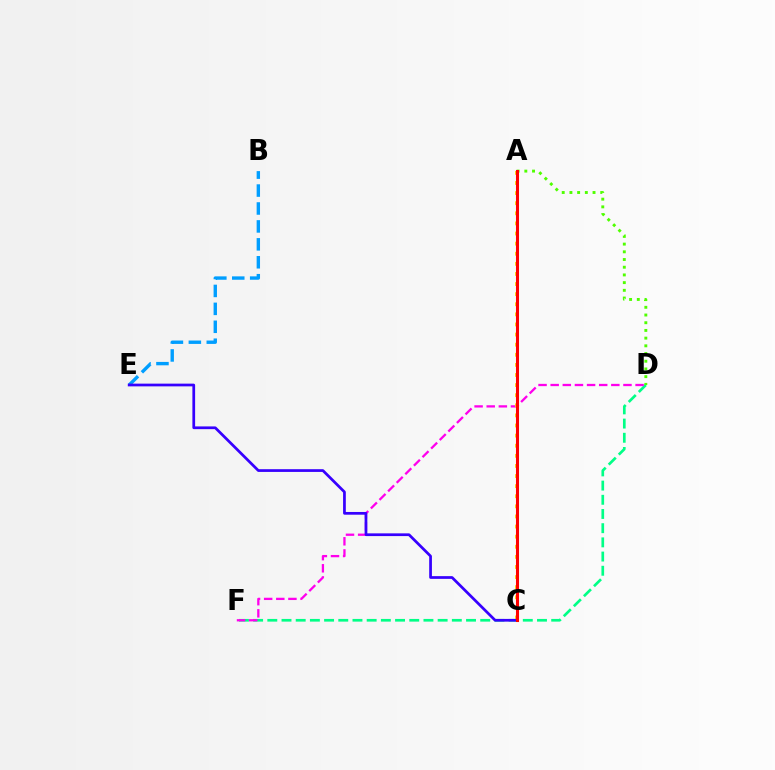{('D', 'F'): [{'color': '#00ff86', 'line_style': 'dashed', 'thickness': 1.93}, {'color': '#ff00ed', 'line_style': 'dashed', 'thickness': 1.65}], ('B', 'E'): [{'color': '#009eff', 'line_style': 'dashed', 'thickness': 2.44}], ('A', 'C'): [{'color': '#ffd500', 'line_style': 'dotted', 'thickness': 2.75}, {'color': '#ff0000', 'line_style': 'solid', 'thickness': 2.2}], ('C', 'E'): [{'color': '#3700ff', 'line_style': 'solid', 'thickness': 1.97}], ('A', 'D'): [{'color': '#4fff00', 'line_style': 'dotted', 'thickness': 2.09}]}